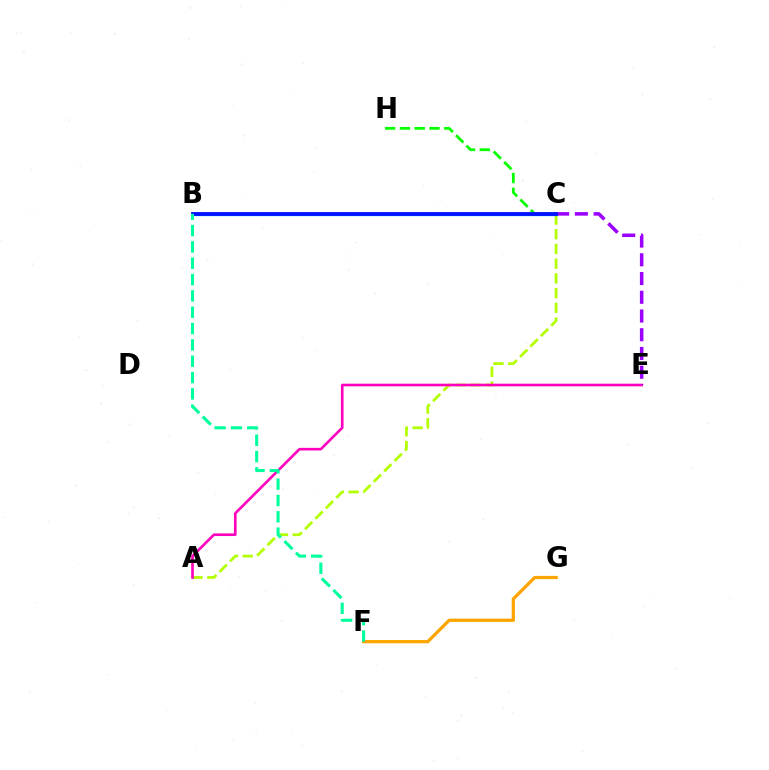{('A', 'C'): [{'color': '#b3ff00', 'line_style': 'dashed', 'thickness': 2.0}], ('C', 'H'): [{'color': '#08ff00', 'line_style': 'dashed', 'thickness': 2.01}], ('A', 'E'): [{'color': '#ff00bd', 'line_style': 'solid', 'thickness': 1.9}], ('B', 'C'): [{'color': '#ff0000', 'line_style': 'dotted', 'thickness': 1.51}, {'color': '#00b5ff', 'line_style': 'solid', 'thickness': 2.38}, {'color': '#0010ff', 'line_style': 'solid', 'thickness': 2.75}], ('F', 'G'): [{'color': '#ffa500', 'line_style': 'solid', 'thickness': 2.33}], ('C', 'E'): [{'color': '#9b00ff', 'line_style': 'dashed', 'thickness': 2.54}], ('B', 'F'): [{'color': '#00ff9d', 'line_style': 'dashed', 'thickness': 2.22}]}